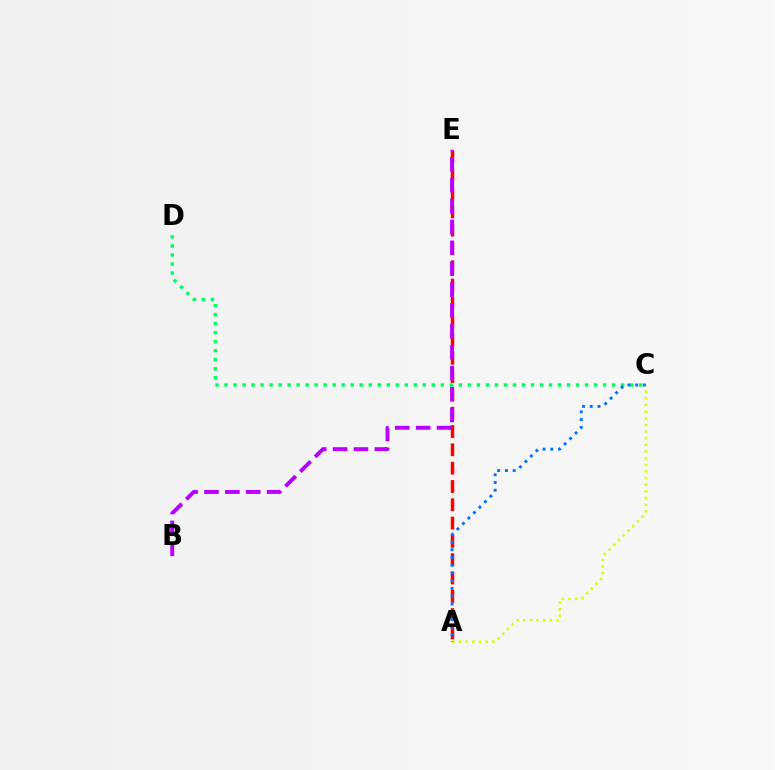{('A', 'E'): [{'color': '#ff0000', 'line_style': 'dashed', 'thickness': 2.49}], ('B', 'E'): [{'color': '#b900ff', 'line_style': 'dashed', 'thickness': 2.84}], ('C', 'D'): [{'color': '#00ff5c', 'line_style': 'dotted', 'thickness': 2.45}], ('A', 'C'): [{'color': '#d1ff00', 'line_style': 'dotted', 'thickness': 1.81}, {'color': '#0074ff', 'line_style': 'dotted', 'thickness': 2.1}]}